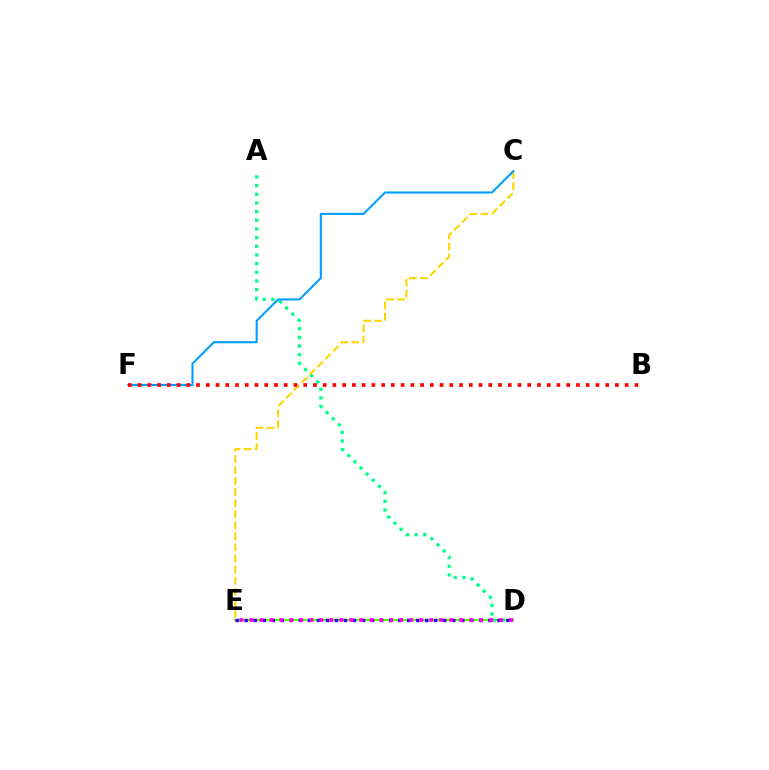{('D', 'E'): [{'color': '#4fff00', 'line_style': 'solid', 'thickness': 1.54}, {'color': '#3700ff', 'line_style': 'dotted', 'thickness': 2.45}, {'color': '#ff00ed', 'line_style': 'dotted', 'thickness': 2.71}], ('A', 'D'): [{'color': '#00ff86', 'line_style': 'dotted', 'thickness': 2.36}], ('C', 'E'): [{'color': '#ffd500', 'line_style': 'dashed', 'thickness': 1.5}], ('C', 'F'): [{'color': '#009eff', 'line_style': 'solid', 'thickness': 1.5}], ('B', 'F'): [{'color': '#ff0000', 'line_style': 'dotted', 'thickness': 2.65}]}